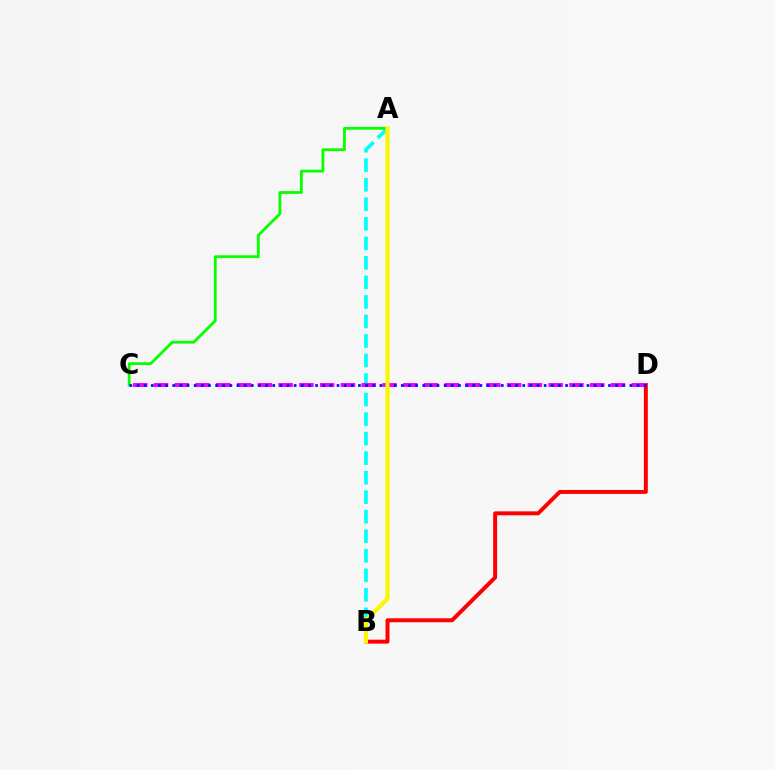{('B', 'D'): [{'color': '#ff0000', 'line_style': 'solid', 'thickness': 2.85}], ('A', 'B'): [{'color': '#00fff6', 'line_style': 'dashed', 'thickness': 2.65}, {'color': '#fcf500', 'line_style': 'solid', 'thickness': 2.98}], ('C', 'D'): [{'color': '#ee00ff', 'line_style': 'dashed', 'thickness': 2.82}, {'color': '#0010ff', 'line_style': 'dotted', 'thickness': 1.94}], ('A', 'C'): [{'color': '#08ff00', 'line_style': 'solid', 'thickness': 2.02}]}